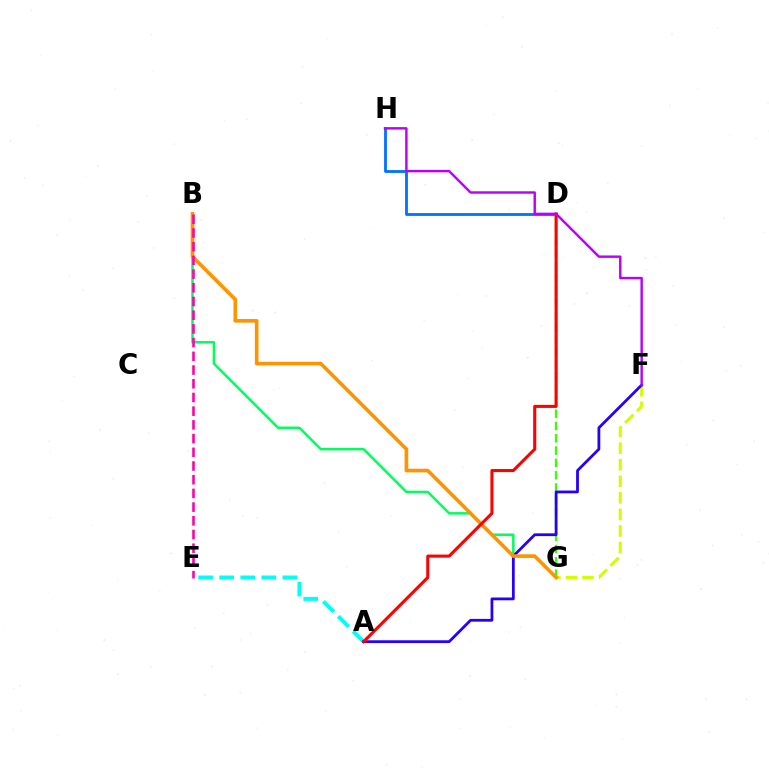{('D', 'H'): [{'color': '#0074ff', 'line_style': 'solid', 'thickness': 2.03}], ('F', 'G'): [{'color': '#d1ff00', 'line_style': 'dashed', 'thickness': 2.25}], ('A', 'E'): [{'color': '#00fff6', 'line_style': 'dashed', 'thickness': 2.86}], ('B', 'G'): [{'color': '#00ff5c', 'line_style': 'solid', 'thickness': 1.8}, {'color': '#ff9400', 'line_style': 'solid', 'thickness': 2.62}], ('D', 'G'): [{'color': '#3dff00', 'line_style': 'dashed', 'thickness': 1.67}], ('A', 'F'): [{'color': '#2500ff', 'line_style': 'solid', 'thickness': 2.0}], ('B', 'E'): [{'color': '#ff00ac', 'line_style': 'dashed', 'thickness': 1.86}], ('A', 'D'): [{'color': '#ff0000', 'line_style': 'solid', 'thickness': 2.21}], ('F', 'H'): [{'color': '#b900ff', 'line_style': 'solid', 'thickness': 1.75}]}